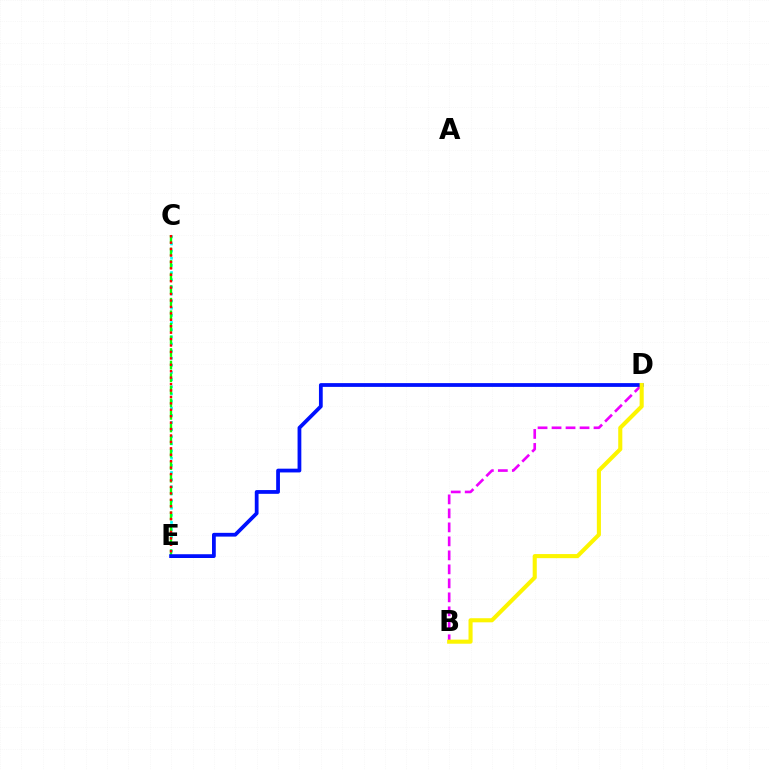{('C', 'E'): [{'color': '#00fff6', 'line_style': 'dotted', 'thickness': 1.94}, {'color': '#08ff00', 'line_style': 'dashed', 'thickness': 1.71}, {'color': '#ff0000', 'line_style': 'dotted', 'thickness': 1.75}], ('B', 'D'): [{'color': '#ee00ff', 'line_style': 'dashed', 'thickness': 1.9}, {'color': '#fcf500', 'line_style': 'solid', 'thickness': 2.94}], ('D', 'E'): [{'color': '#0010ff', 'line_style': 'solid', 'thickness': 2.71}]}